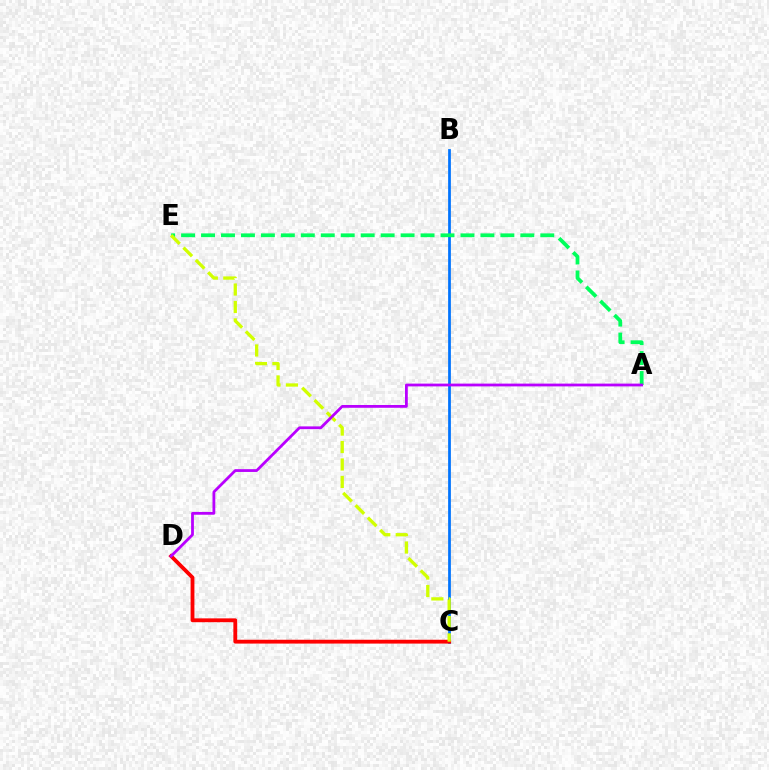{('B', 'C'): [{'color': '#0074ff', 'line_style': 'solid', 'thickness': 1.98}], ('A', 'E'): [{'color': '#00ff5c', 'line_style': 'dashed', 'thickness': 2.71}], ('C', 'D'): [{'color': '#ff0000', 'line_style': 'solid', 'thickness': 2.75}], ('C', 'E'): [{'color': '#d1ff00', 'line_style': 'dashed', 'thickness': 2.37}], ('A', 'D'): [{'color': '#b900ff', 'line_style': 'solid', 'thickness': 2.0}]}